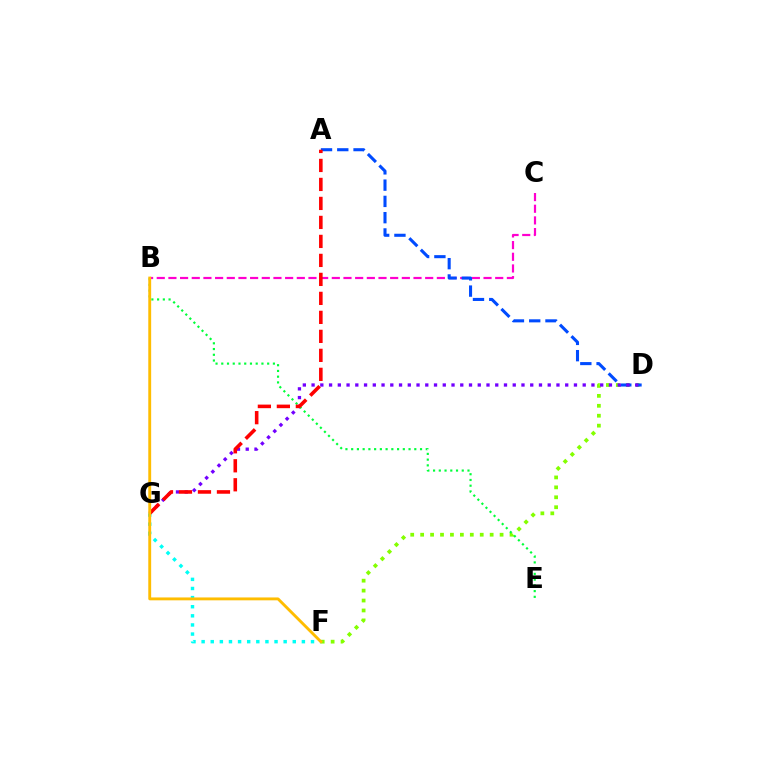{('B', 'C'): [{'color': '#ff00cf', 'line_style': 'dashed', 'thickness': 1.59}], ('D', 'F'): [{'color': '#84ff00', 'line_style': 'dotted', 'thickness': 2.7}], ('A', 'D'): [{'color': '#004bff', 'line_style': 'dashed', 'thickness': 2.21}], ('D', 'G'): [{'color': '#7200ff', 'line_style': 'dotted', 'thickness': 2.38}], ('F', 'G'): [{'color': '#00fff6', 'line_style': 'dotted', 'thickness': 2.48}], ('B', 'E'): [{'color': '#00ff39', 'line_style': 'dotted', 'thickness': 1.56}], ('A', 'G'): [{'color': '#ff0000', 'line_style': 'dashed', 'thickness': 2.58}], ('B', 'F'): [{'color': '#ffbd00', 'line_style': 'solid', 'thickness': 2.07}]}